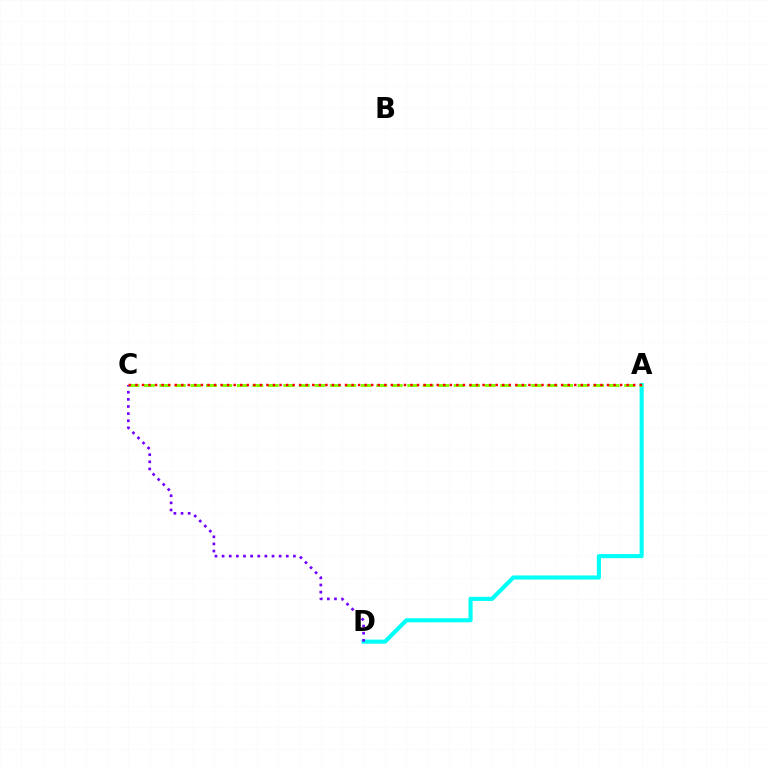{('A', 'D'): [{'color': '#00fff6', 'line_style': 'solid', 'thickness': 2.96}], ('A', 'C'): [{'color': '#84ff00', 'line_style': 'dashed', 'thickness': 2.1}, {'color': '#ff0000', 'line_style': 'dotted', 'thickness': 1.78}], ('C', 'D'): [{'color': '#7200ff', 'line_style': 'dotted', 'thickness': 1.94}]}